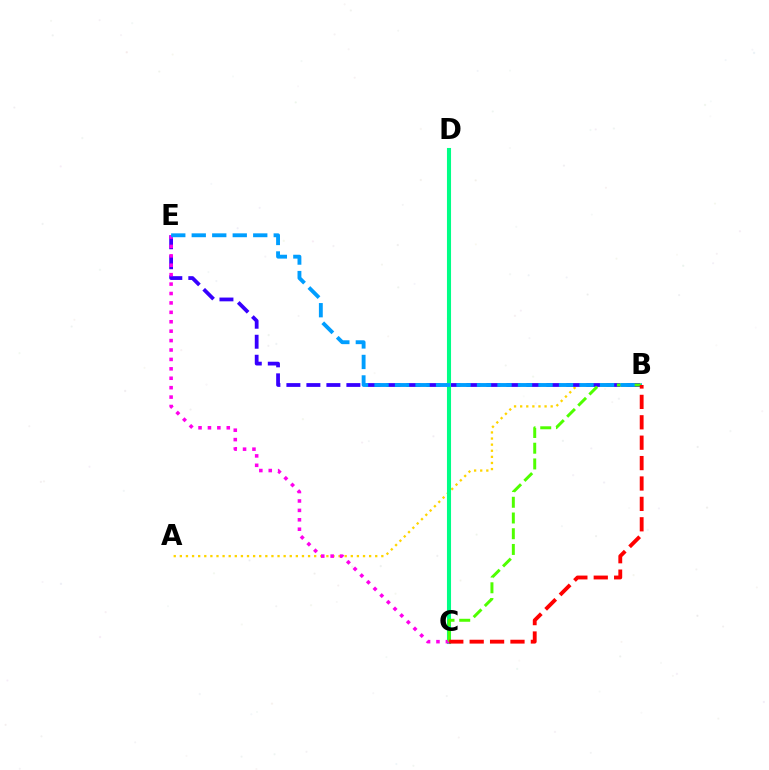{('A', 'B'): [{'color': '#ffd500', 'line_style': 'dotted', 'thickness': 1.66}], ('B', 'E'): [{'color': '#3700ff', 'line_style': 'dashed', 'thickness': 2.72}, {'color': '#009eff', 'line_style': 'dashed', 'thickness': 2.78}], ('C', 'D'): [{'color': '#00ff86', 'line_style': 'solid', 'thickness': 2.93}], ('C', 'E'): [{'color': '#ff00ed', 'line_style': 'dotted', 'thickness': 2.56}], ('B', 'C'): [{'color': '#4fff00', 'line_style': 'dashed', 'thickness': 2.14}, {'color': '#ff0000', 'line_style': 'dashed', 'thickness': 2.77}]}